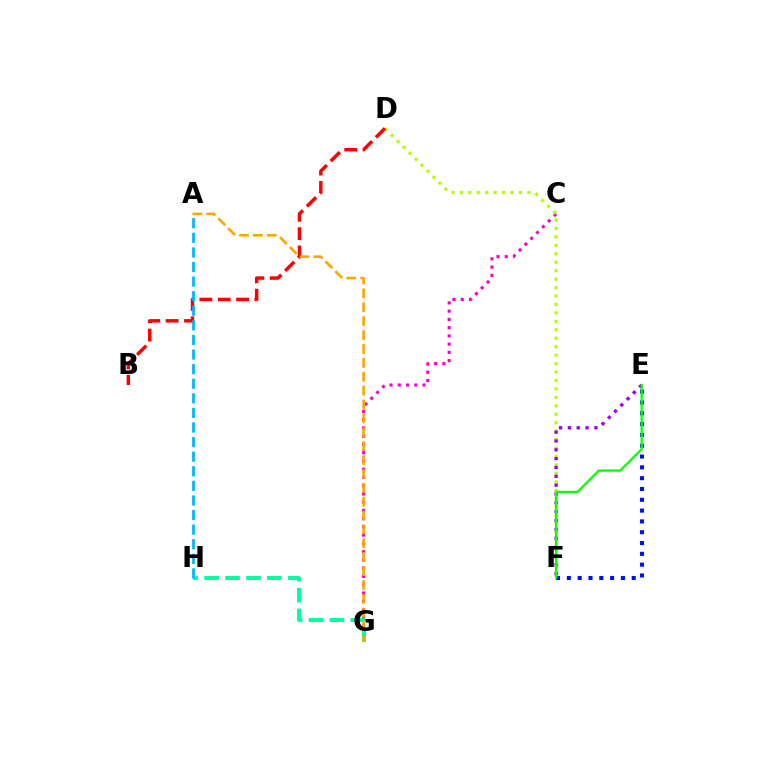{('C', 'G'): [{'color': '#ff00bd', 'line_style': 'dotted', 'thickness': 2.24}], ('D', 'F'): [{'color': '#b3ff00', 'line_style': 'dotted', 'thickness': 2.29}], ('E', 'F'): [{'color': '#9b00ff', 'line_style': 'dotted', 'thickness': 2.4}, {'color': '#0010ff', 'line_style': 'dotted', 'thickness': 2.94}, {'color': '#08ff00', 'line_style': 'solid', 'thickness': 1.62}], ('B', 'D'): [{'color': '#ff0000', 'line_style': 'dashed', 'thickness': 2.49}], ('G', 'H'): [{'color': '#00ff9d', 'line_style': 'dashed', 'thickness': 2.84}], ('A', 'G'): [{'color': '#ffa500', 'line_style': 'dashed', 'thickness': 1.89}], ('A', 'H'): [{'color': '#00b5ff', 'line_style': 'dashed', 'thickness': 1.98}]}